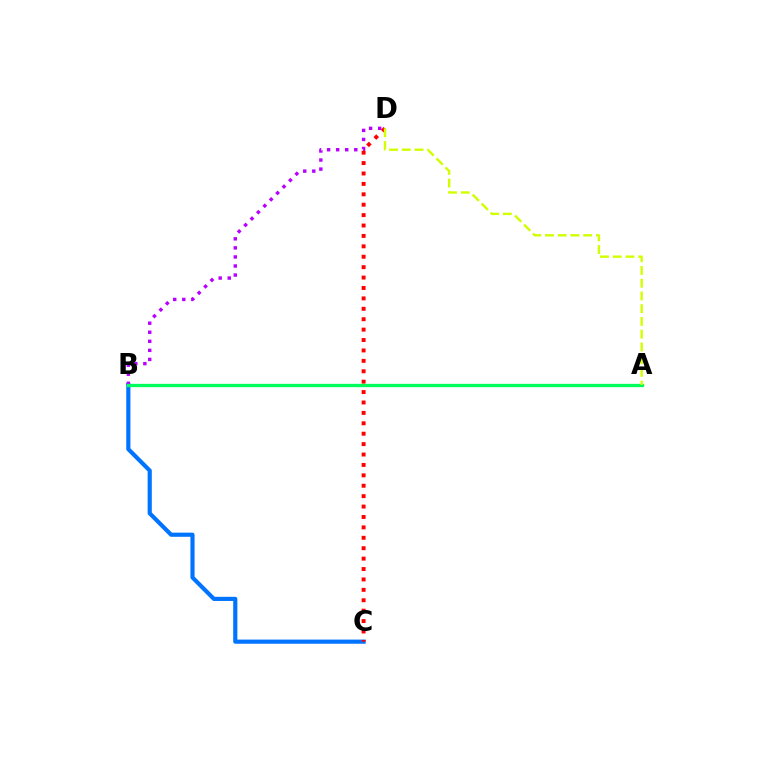{('B', 'C'): [{'color': '#0074ff', 'line_style': 'solid', 'thickness': 2.99}], ('B', 'D'): [{'color': '#b900ff', 'line_style': 'dotted', 'thickness': 2.46}], ('C', 'D'): [{'color': '#ff0000', 'line_style': 'dotted', 'thickness': 2.83}], ('A', 'B'): [{'color': '#00ff5c', 'line_style': 'solid', 'thickness': 2.38}], ('A', 'D'): [{'color': '#d1ff00', 'line_style': 'dashed', 'thickness': 1.73}]}